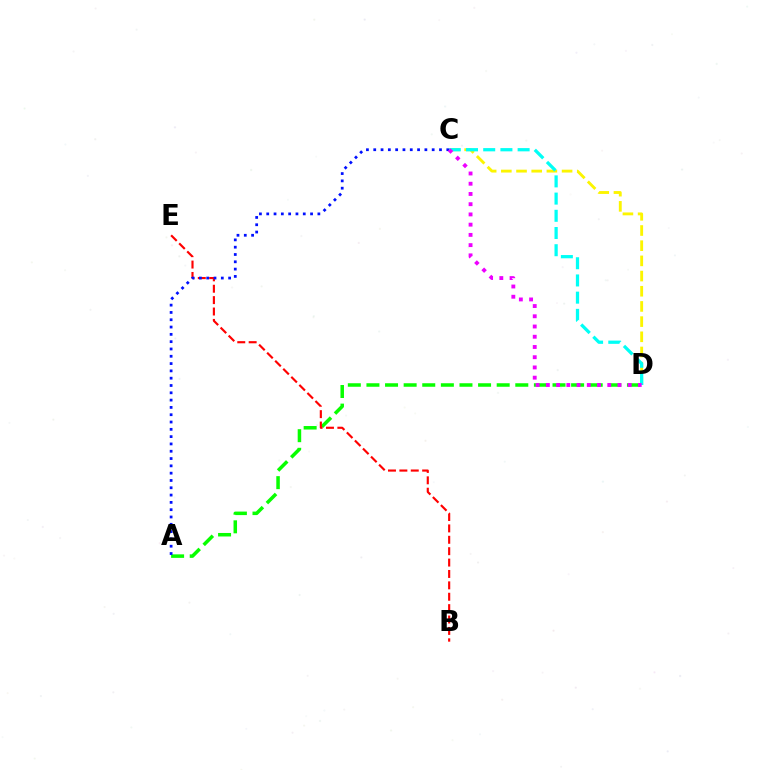{('A', 'D'): [{'color': '#08ff00', 'line_style': 'dashed', 'thickness': 2.53}], ('B', 'E'): [{'color': '#ff0000', 'line_style': 'dashed', 'thickness': 1.55}], ('C', 'D'): [{'color': '#fcf500', 'line_style': 'dashed', 'thickness': 2.06}, {'color': '#00fff6', 'line_style': 'dashed', 'thickness': 2.34}, {'color': '#ee00ff', 'line_style': 'dotted', 'thickness': 2.78}], ('A', 'C'): [{'color': '#0010ff', 'line_style': 'dotted', 'thickness': 1.98}]}